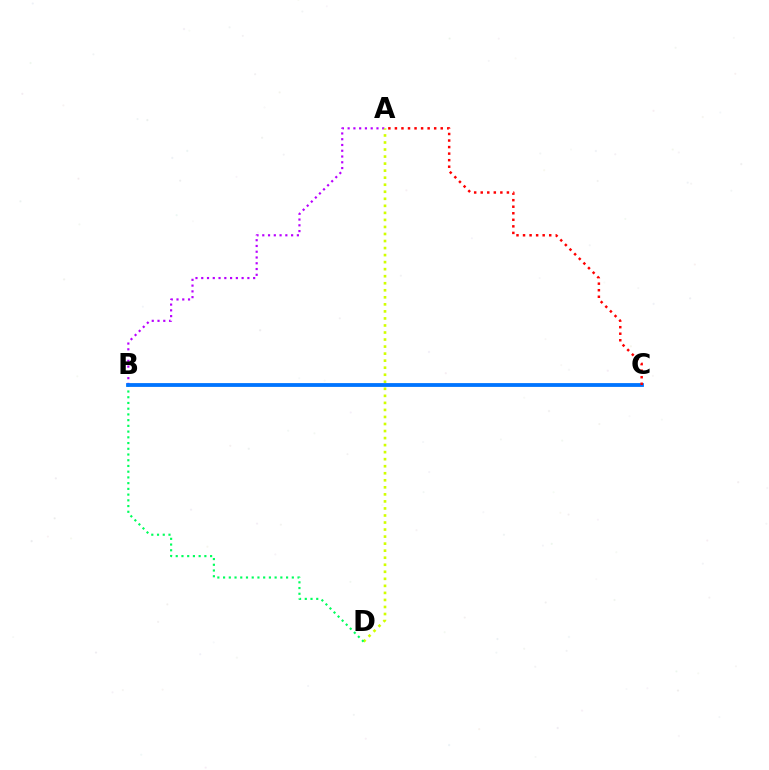{('A', 'B'): [{'color': '#b900ff', 'line_style': 'dotted', 'thickness': 1.57}], ('A', 'D'): [{'color': '#d1ff00', 'line_style': 'dotted', 'thickness': 1.91}], ('B', 'D'): [{'color': '#00ff5c', 'line_style': 'dotted', 'thickness': 1.56}], ('B', 'C'): [{'color': '#0074ff', 'line_style': 'solid', 'thickness': 2.74}], ('A', 'C'): [{'color': '#ff0000', 'line_style': 'dotted', 'thickness': 1.78}]}